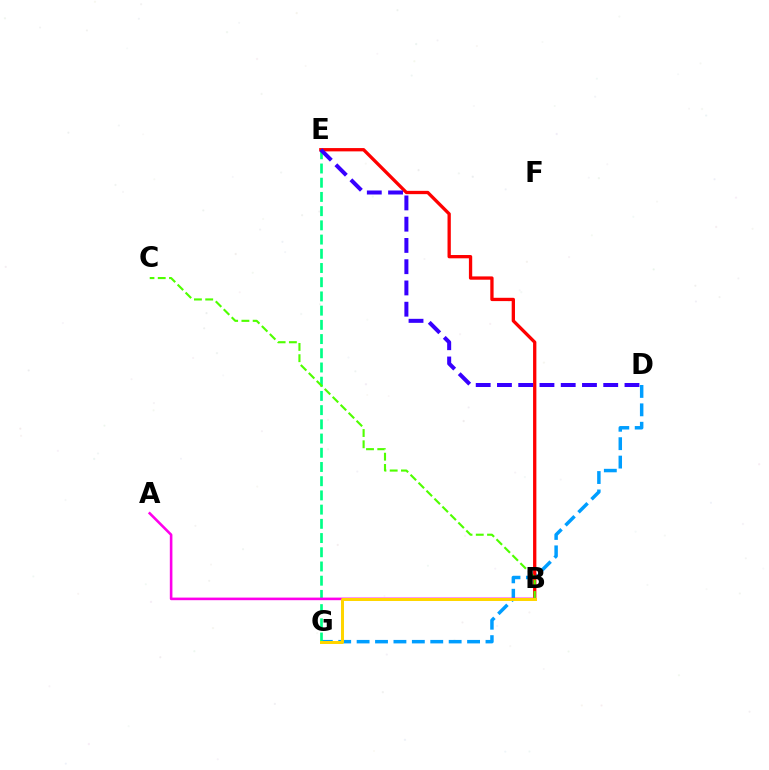{('D', 'G'): [{'color': '#009eff', 'line_style': 'dashed', 'thickness': 2.5}], ('E', 'G'): [{'color': '#00ff86', 'line_style': 'dashed', 'thickness': 1.93}], ('B', 'E'): [{'color': '#ff0000', 'line_style': 'solid', 'thickness': 2.38}], ('A', 'B'): [{'color': '#ff00ed', 'line_style': 'solid', 'thickness': 1.87}], ('B', 'C'): [{'color': '#4fff00', 'line_style': 'dashed', 'thickness': 1.53}], ('B', 'G'): [{'color': '#ffd500', 'line_style': 'solid', 'thickness': 2.16}], ('D', 'E'): [{'color': '#3700ff', 'line_style': 'dashed', 'thickness': 2.89}]}